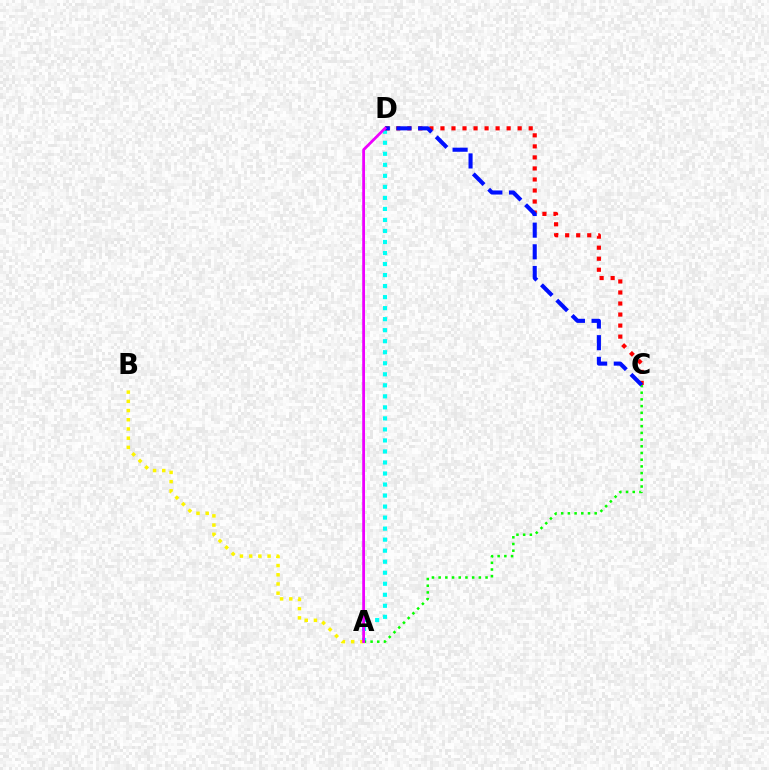{('A', 'D'): [{'color': '#00fff6', 'line_style': 'dotted', 'thickness': 3.0}, {'color': '#ee00ff', 'line_style': 'solid', 'thickness': 2.0}], ('C', 'D'): [{'color': '#ff0000', 'line_style': 'dotted', 'thickness': 3.0}, {'color': '#0010ff', 'line_style': 'dashed', 'thickness': 2.94}], ('A', 'B'): [{'color': '#fcf500', 'line_style': 'dotted', 'thickness': 2.5}], ('A', 'C'): [{'color': '#08ff00', 'line_style': 'dotted', 'thickness': 1.82}]}